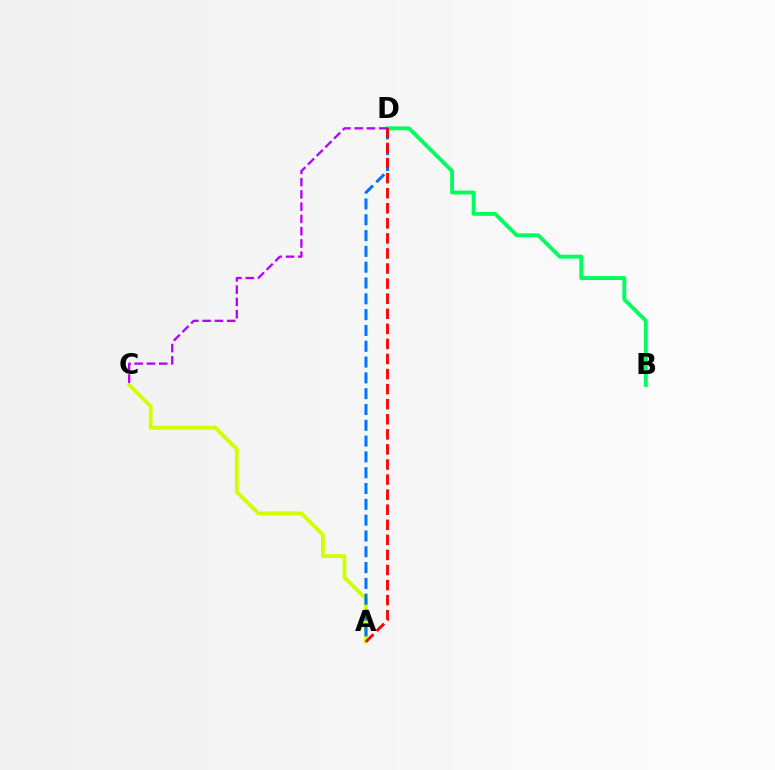{('A', 'C'): [{'color': '#d1ff00', 'line_style': 'solid', 'thickness': 2.76}], ('B', 'D'): [{'color': '#00ff5c', 'line_style': 'solid', 'thickness': 2.79}], ('C', 'D'): [{'color': '#b900ff', 'line_style': 'dashed', 'thickness': 1.67}], ('A', 'D'): [{'color': '#0074ff', 'line_style': 'dashed', 'thickness': 2.15}, {'color': '#ff0000', 'line_style': 'dashed', 'thickness': 2.05}]}